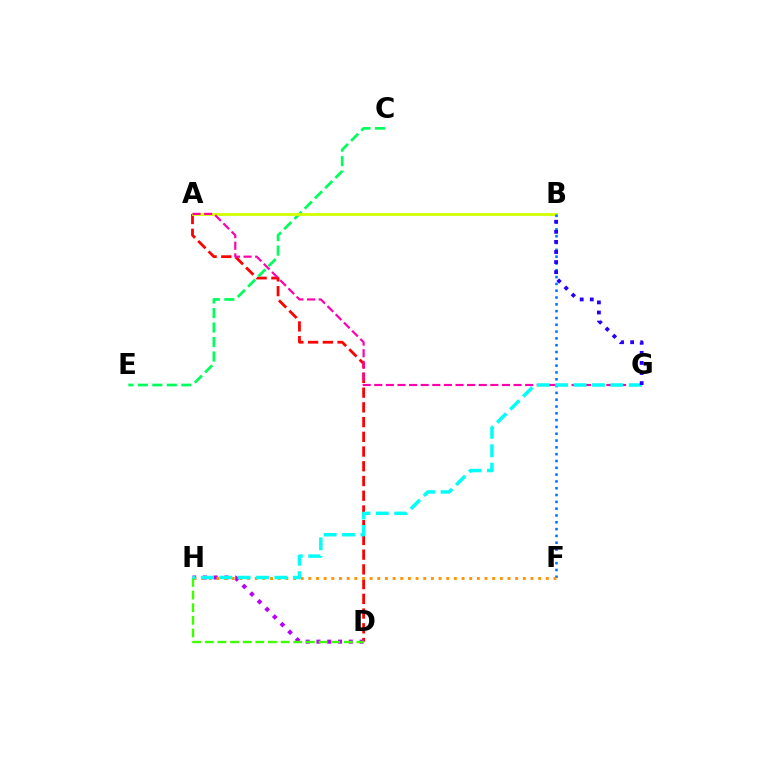{('A', 'D'): [{'color': '#ff0000', 'line_style': 'dashed', 'thickness': 2.0}], ('C', 'E'): [{'color': '#00ff5c', 'line_style': 'dashed', 'thickness': 1.97}], ('A', 'B'): [{'color': '#d1ff00', 'line_style': 'solid', 'thickness': 2.02}], ('D', 'H'): [{'color': '#b900ff', 'line_style': 'dotted', 'thickness': 2.93}, {'color': '#3dff00', 'line_style': 'dashed', 'thickness': 1.72}], ('A', 'G'): [{'color': '#ff00ac', 'line_style': 'dashed', 'thickness': 1.58}], ('B', 'F'): [{'color': '#0074ff', 'line_style': 'dotted', 'thickness': 1.85}], ('F', 'H'): [{'color': '#ff9400', 'line_style': 'dotted', 'thickness': 2.08}], ('G', 'H'): [{'color': '#00fff6', 'line_style': 'dashed', 'thickness': 2.5}], ('B', 'G'): [{'color': '#2500ff', 'line_style': 'dotted', 'thickness': 2.74}]}